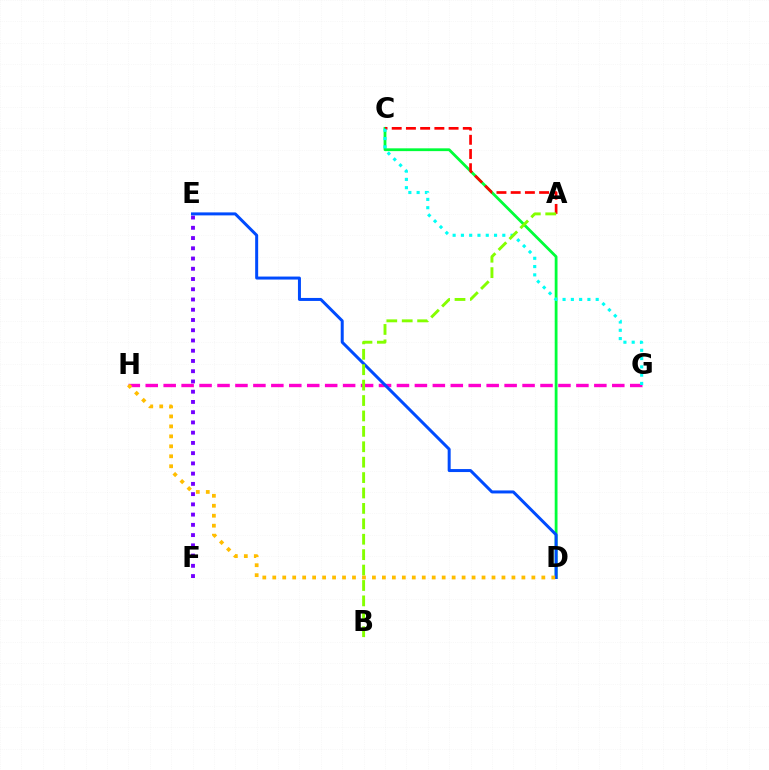{('G', 'H'): [{'color': '#ff00cf', 'line_style': 'dashed', 'thickness': 2.44}], ('C', 'D'): [{'color': '#00ff39', 'line_style': 'solid', 'thickness': 2.01}], ('A', 'C'): [{'color': '#ff0000', 'line_style': 'dashed', 'thickness': 1.93}], ('E', 'F'): [{'color': '#7200ff', 'line_style': 'dotted', 'thickness': 2.78}], ('C', 'G'): [{'color': '#00fff6', 'line_style': 'dotted', 'thickness': 2.25}], ('D', 'E'): [{'color': '#004bff', 'line_style': 'solid', 'thickness': 2.16}], ('A', 'B'): [{'color': '#84ff00', 'line_style': 'dashed', 'thickness': 2.09}], ('D', 'H'): [{'color': '#ffbd00', 'line_style': 'dotted', 'thickness': 2.71}]}